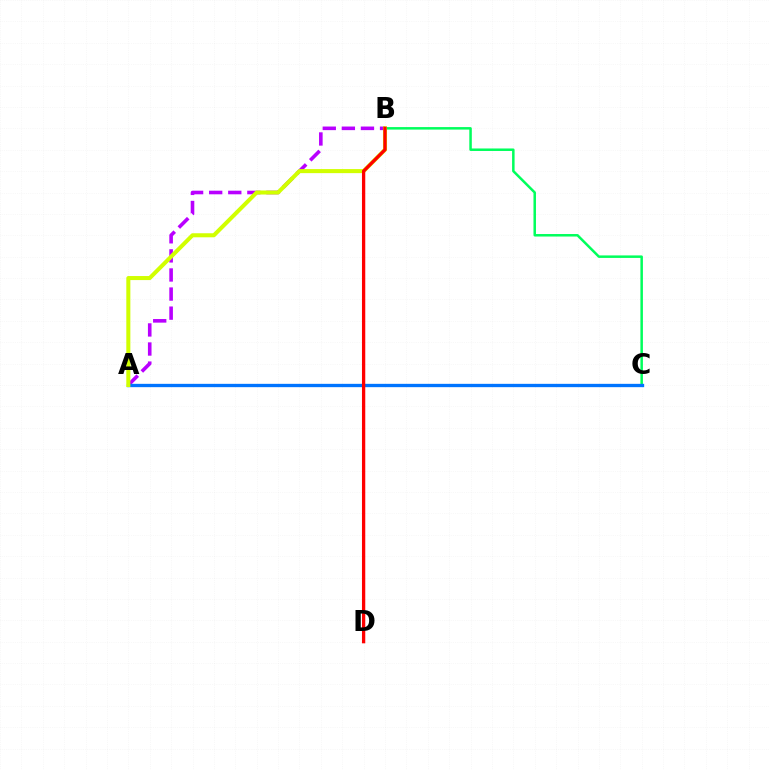{('A', 'B'): [{'color': '#b900ff', 'line_style': 'dashed', 'thickness': 2.59}, {'color': '#d1ff00', 'line_style': 'solid', 'thickness': 2.91}], ('B', 'C'): [{'color': '#00ff5c', 'line_style': 'solid', 'thickness': 1.8}], ('A', 'C'): [{'color': '#0074ff', 'line_style': 'solid', 'thickness': 2.4}], ('B', 'D'): [{'color': '#ff0000', 'line_style': 'solid', 'thickness': 2.37}]}